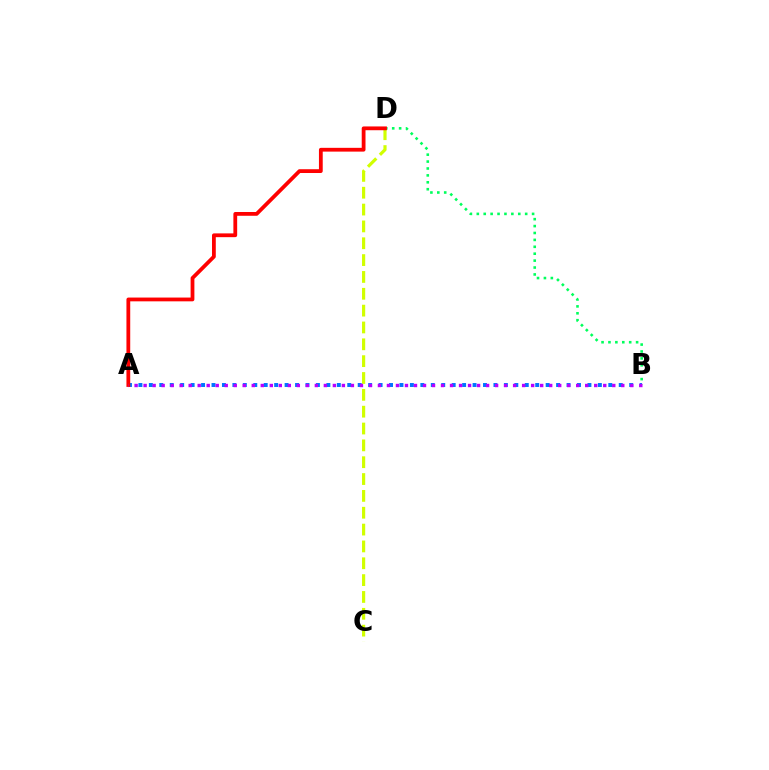{('C', 'D'): [{'color': '#d1ff00', 'line_style': 'dashed', 'thickness': 2.29}], ('B', 'D'): [{'color': '#00ff5c', 'line_style': 'dotted', 'thickness': 1.88}], ('A', 'B'): [{'color': '#0074ff', 'line_style': 'dotted', 'thickness': 2.84}, {'color': '#b900ff', 'line_style': 'dotted', 'thickness': 2.45}], ('A', 'D'): [{'color': '#ff0000', 'line_style': 'solid', 'thickness': 2.72}]}